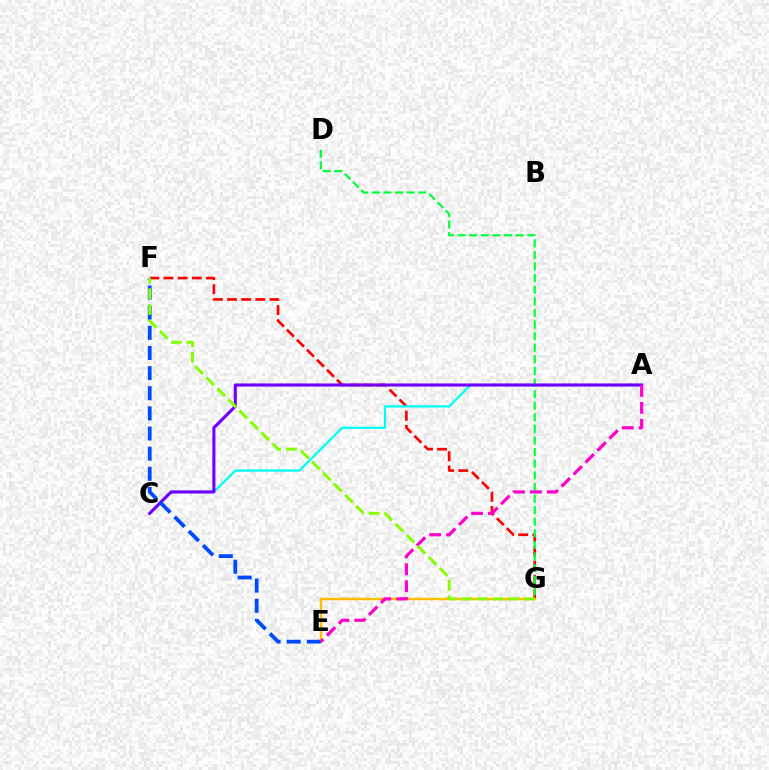{('F', 'G'): [{'color': '#ff0000', 'line_style': 'dashed', 'thickness': 1.92}, {'color': '#84ff00', 'line_style': 'dashed', 'thickness': 2.12}], ('E', 'G'): [{'color': '#ffbd00', 'line_style': 'solid', 'thickness': 1.75}], ('D', 'G'): [{'color': '#00ff39', 'line_style': 'dashed', 'thickness': 1.58}], ('A', 'C'): [{'color': '#00fff6', 'line_style': 'solid', 'thickness': 1.64}, {'color': '#7200ff', 'line_style': 'solid', 'thickness': 2.23}], ('E', 'F'): [{'color': '#004bff', 'line_style': 'dashed', 'thickness': 2.74}], ('A', 'E'): [{'color': '#ff00cf', 'line_style': 'dashed', 'thickness': 2.3}]}